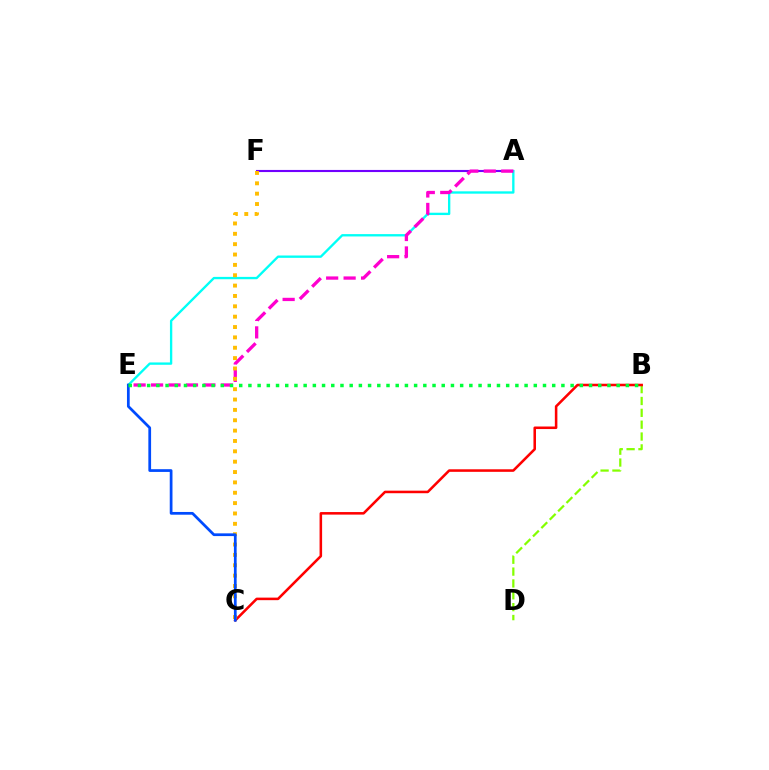{('A', 'F'): [{'color': '#7200ff', 'line_style': 'solid', 'thickness': 1.53}], ('B', 'D'): [{'color': '#84ff00', 'line_style': 'dashed', 'thickness': 1.61}], ('A', 'E'): [{'color': '#00fff6', 'line_style': 'solid', 'thickness': 1.69}, {'color': '#ff00cf', 'line_style': 'dashed', 'thickness': 2.37}], ('B', 'C'): [{'color': '#ff0000', 'line_style': 'solid', 'thickness': 1.84}], ('C', 'F'): [{'color': '#ffbd00', 'line_style': 'dotted', 'thickness': 2.81}], ('C', 'E'): [{'color': '#004bff', 'line_style': 'solid', 'thickness': 1.97}], ('B', 'E'): [{'color': '#00ff39', 'line_style': 'dotted', 'thickness': 2.5}]}